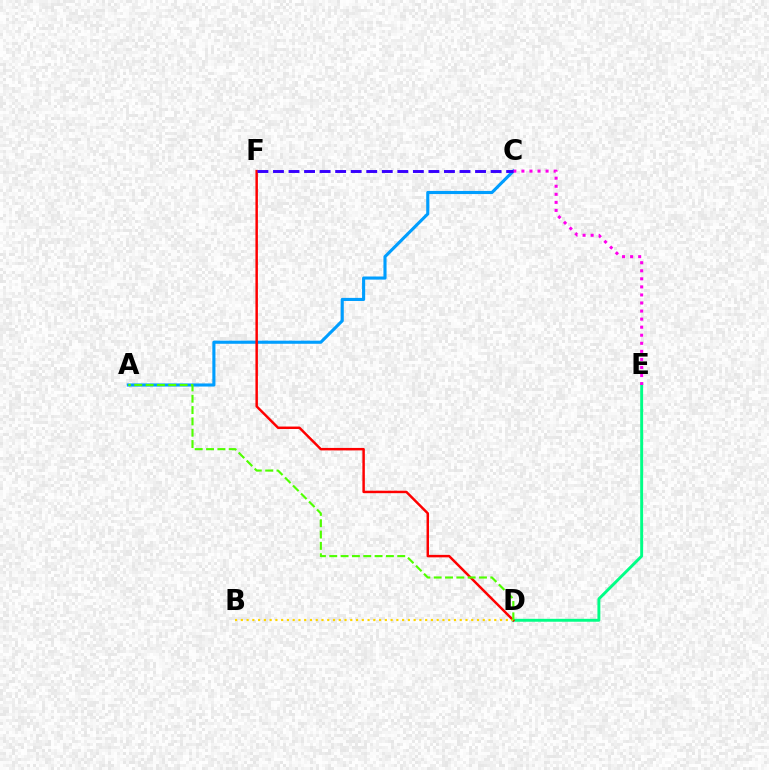{('D', 'E'): [{'color': '#00ff86', 'line_style': 'solid', 'thickness': 2.1}], ('A', 'C'): [{'color': '#009eff', 'line_style': 'solid', 'thickness': 2.24}], ('D', 'F'): [{'color': '#ff0000', 'line_style': 'solid', 'thickness': 1.78}], ('B', 'D'): [{'color': '#ffd500', 'line_style': 'dotted', 'thickness': 1.56}], ('C', 'E'): [{'color': '#ff00ed', 'line_style': 'dotted', 'thickness': 2.19}], ('C', 'F'): [{'color': '#3700ff', 'line_style': 'dashed', 'thickness': 2.11}], ('A', 'D'): [{'color': '#4fff00', 'line_style': 'dashed', 'thickness': 1.54}]}